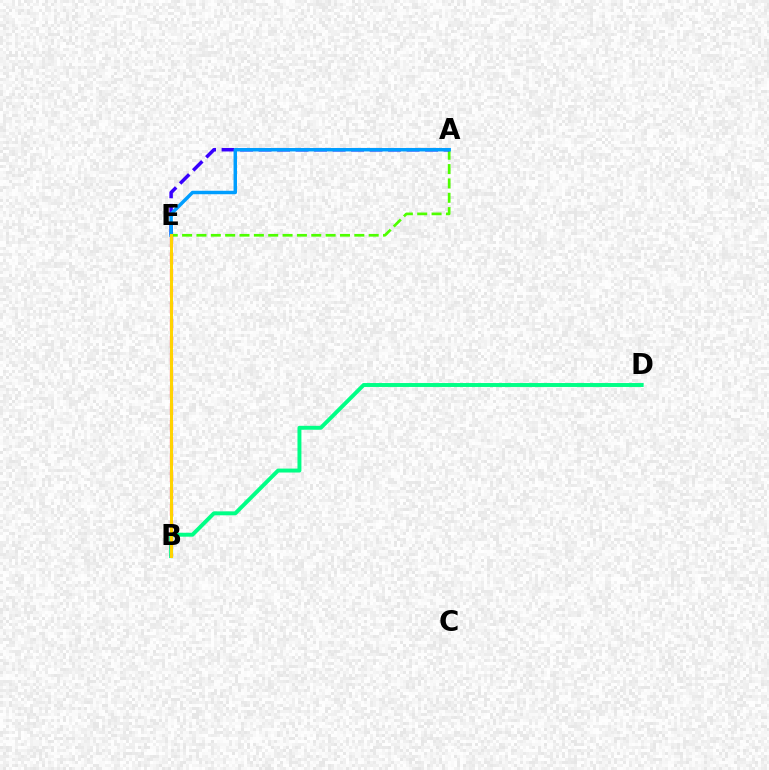{('B', 'D'): [{'color': '#00ff86', 'line_style': 'solid', 'thickness': 2.83}], ('A', 'E'): [{'color': '#4fff00', 'line_style': 'dashed', 'thickness': 1.95}, {'color': '#3700ff', 'line_style': 'dashed', 'thickness': 2.51}, {'color': '#009eff', 'line_style': 'solid', 'thickness': 2.49}], ('B', 'E'): [{'color': '#ff0000', 'line_style': 'dashed', 'thickness': 2.28}, {'color': '#ff00ed', 'line_style': 'dotted', 'thickness': 2.21}, {'color': '#ffd500', 'line_style': 'solid', 'thickness': 2.14}]}